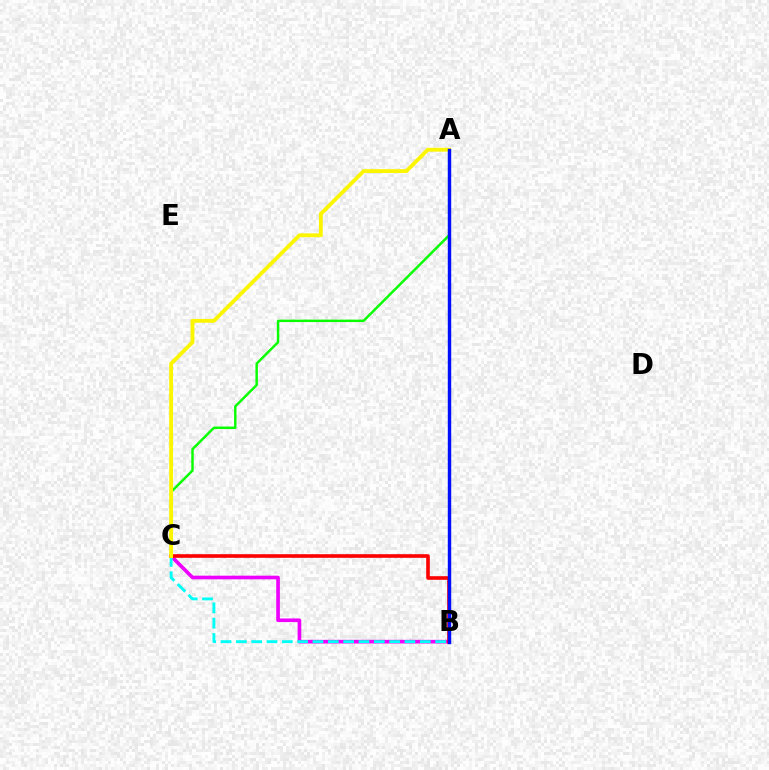{('B', 'C'): [{'color': '#ee00ff', 'line_style': 'solid', 'thickness': 2.63}, {'color': '#00fff6', 'line_style': 'dashed', 'thickness': 2.08}, {'color': '#ff0000', 'line_style': 'solid', 'thickness': 2.61}], ('A', 'C'): [{'color': '#08ff00', 'line_style': 'solid', 'thickness': 1.76}, {'color': '#fcf500', 'line_style': 'solid', 'thickness': 2.78}], ('A', 'B'): [{'color': '#0010ff', 'line_style': 'solid', 'thickness': 2.46}]}